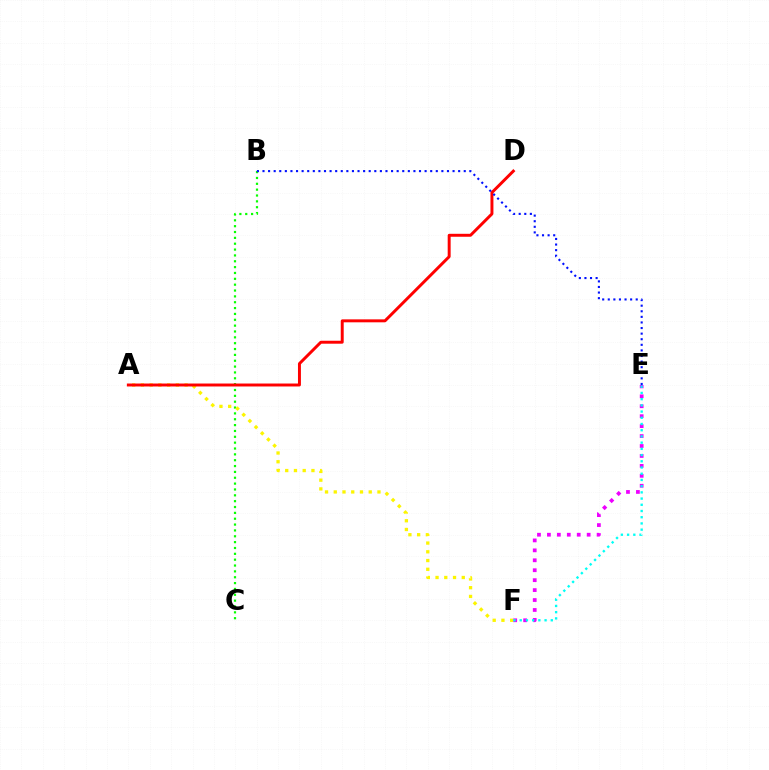{('B', 'C'): [{'color': '#08ff00', 'line_style': 'dotted', 'thickness': 1.59}], ('A', 'F'): [{'color': '#fcf500', 'line_style': 'dotted', 'thickness': 2.37}], ('E', 'F'): [{'color': '#ee00ff', 'line_style': 'dotted', 'thickness': 2.7}, {'color': '#00fff6', 'line_style': 'dotted', 'thickness': 1.69}], ('A', 'D'): [{'color': '#ff0000', 'line_style': 'solid', 'thickness': 2.13}], ('B', 'E'): [{'color': '#0010ff', 'line_style': 'dotted', 'thickness': 1.52}]}